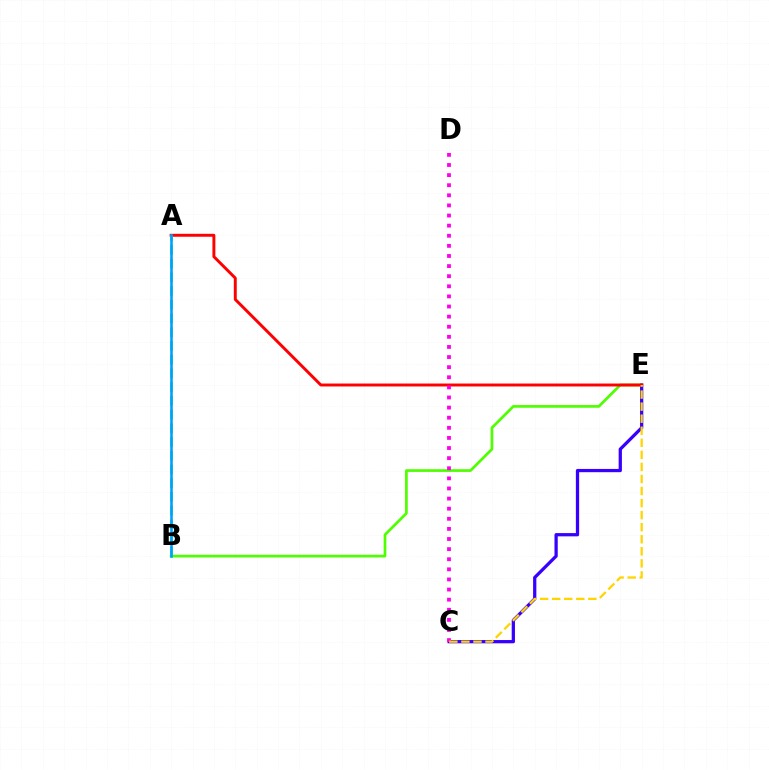{('C', 'E'): [{'color': '#3700ff', 'line_style': 'solid', 'thickness': 2.34}, {'color': '#ffd500', 'line_style': 'dashed', 'thickness': 1.64}], ('B', 'E'): [{'color': '#4fff00', 'line_style': 'solid', 'thickness': 1.95}], ('A', 'E'): [{'color': '#ff0000', 'line_style': 'solid', 'thickness': 2.12}], ('C', 'D'): [{'color': '#ff00ed', 'line_style': 'dotted', 'thickness': 2.75}], ('A', 'B'): [{'color': '#00ff86', 'line_style': 'dashed', 'thickness': 1.86}, {'color': '#009eff', 'line_style': 'solid', 'thickness': 1.85}]}